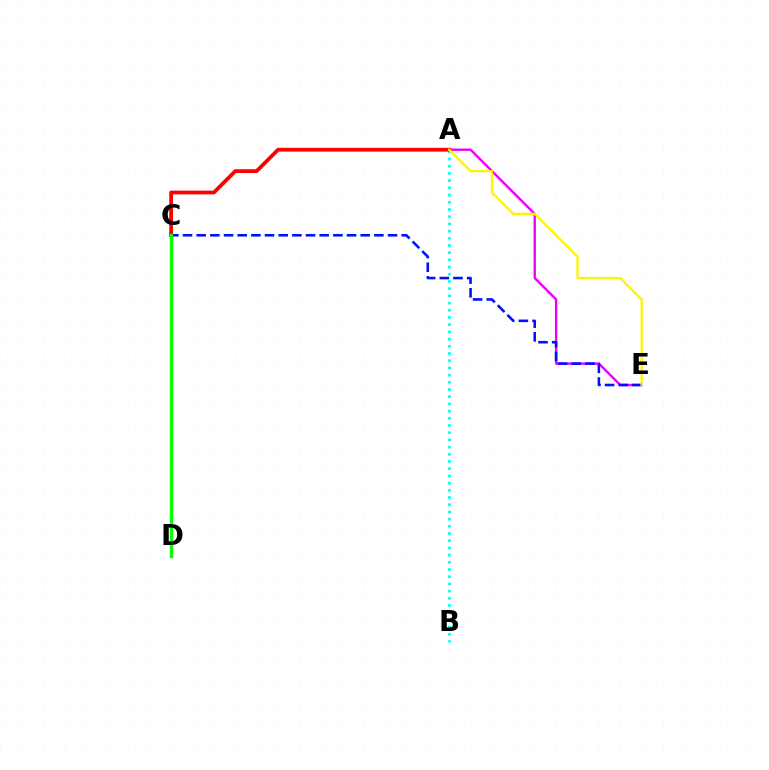{('A', 'E'): [{'color': '#ee00ff', 'line_style': 'solid', 'thickness': 1.73}, {'color': '#fcf500', 'line_style': 'solid', 'thickness': 1.62}], ('A', 'B'): [{'color': '#00fff6', 'line_style': 'dotted', 'thickness': 1.96}], ('C', 'E'): [{'color': '#0010ff', 'line_style': 'dashed', 'thickness': 1.86}], ('A', 'C'): [{'color': '#ff0000', 'line_style': 'solid', 'thickness': 2.72}], ('C', 'D'): [{'color': '#08ff00', 'line_style': 'solid', 'thickness': 2.42}]}